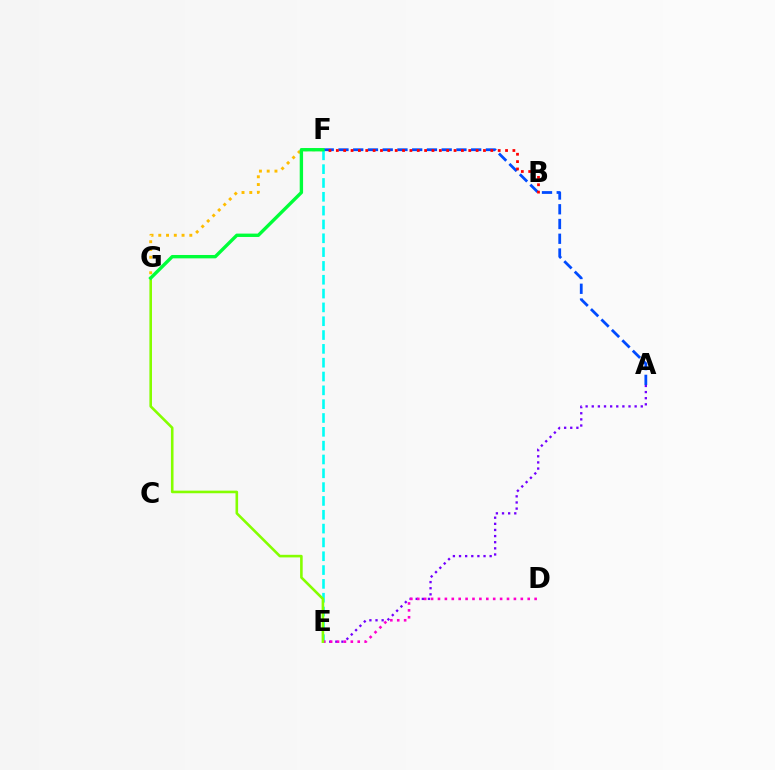{('A', 'F'): [{'color': '#004bff', 'line_style': 'dashed', 'thickness': 2.0}], ('B', 'F'): [{'color': '#ff0000', 'line_style': 'dotted', 'thickness': 2.0}], ('F', 'G'): [{'color': '#ffbd00', 'line_style': 'dotted', 'thickness': 2.11}, {'color': '#00ff39', 'line_style': 'solid', 'thickness': 2.42}], ('A', 'E'): [{'color': '#7200ff', 'line_style': 'dotted', 'thickness': 1.66}], ('E', 'F'): [{'color': '#00fff6', 'line_style': 'dashed', 'thickness': 1.88}], ('D', 'E'): [{'color': '#ff00cf', 'line_style': 'dotted', 'thickness': 1.88}], ('E', 'G'): [{'color': '#84ff00', 'line_style': 'solid', 'thickness': 1.87}]}